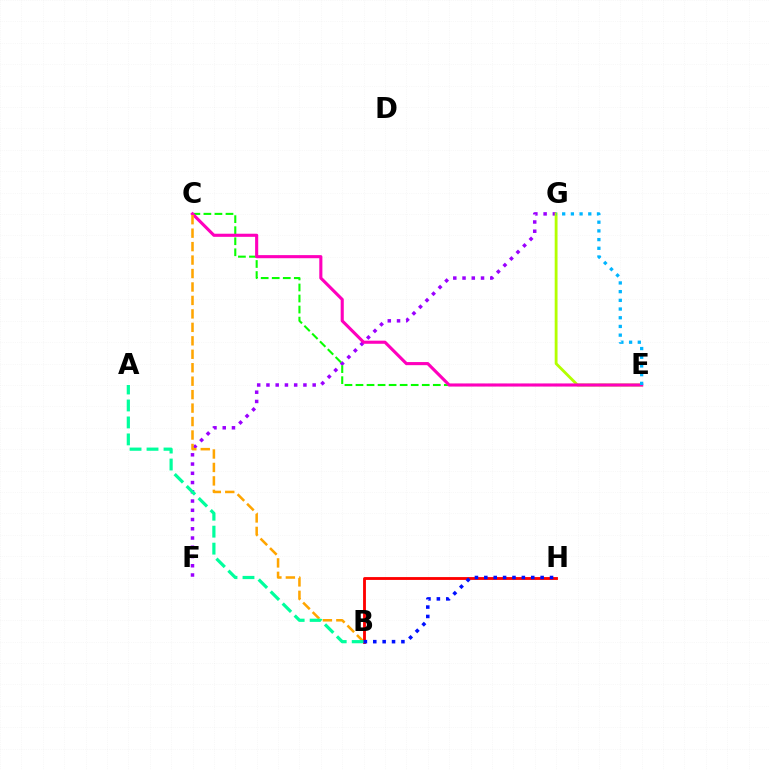{('F', 'G'): [{'color': '#9b00ff', 'line_style': 'dotted', 'thickness': 2.51}], ('E', 'G'): [{'color': '#b3ff00', 'line_style': 'solid', 'thickness': 2.04}, {'color': '#00b5ff', 'line_style': 'dotted', 'thickness': 2.36}], ('C', 'E'): [{'color': '#08ff00', 'line_style': 'dashed', 'thickness': 1.5}, {'color': '#ff00bd', 'line_style': 'solid', 'thickness': 2.24}], ('B', 'C'): [{'color': '#ffa500', 'line_style': 'dashed', 'thickness': 1.83}], ('B', 'H'): [{'color': '#ff0000', 'line_style': 'solid', 'thickness': 2.05}, {'color': '#0010ff', 'line_style': 'dotted', 'thickness': 2.55}], ('A', 'B'): [{'color': '#00ff9d', 'line_style': 'dashed', 'thickness': 2.31}]}